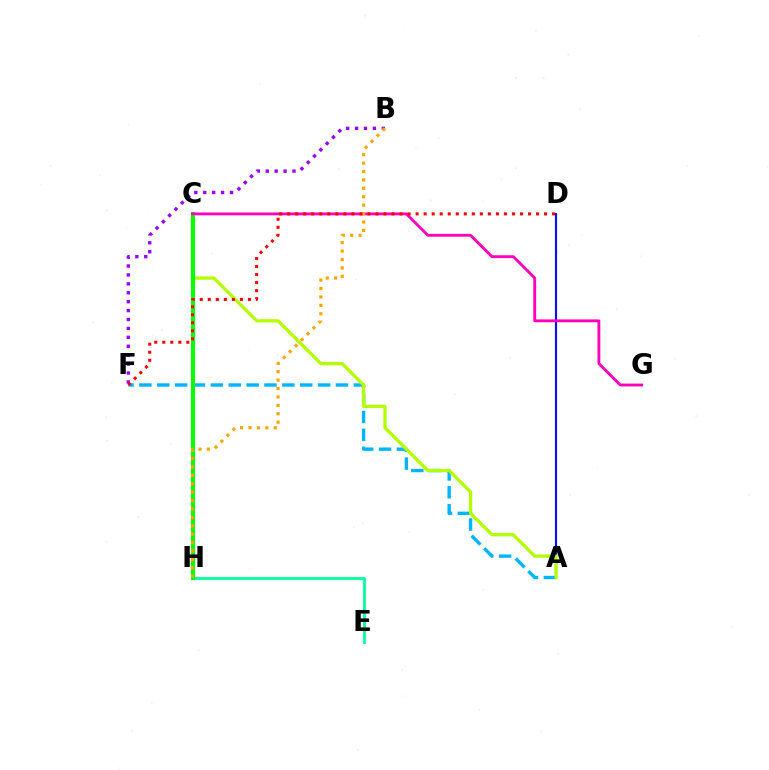{('A', 'F'): [{'color': '#00b5ff', 'line_style': 'dashed', 'thickness': 2.43}], ('E', 'H'): [{'color': '#00ff9d', 'line_style': 'solid', 'thickness': 1.96}], ('B', 'F'): [{'color': '#9b00ff', 'line_style': 'dotted', 'thickness': 2.42}], ('A', 'D'): [{'color': '#0010ff', 'line_style': 'solid', 'thickness': 1.53}], ('A', 'C'): [{'color': '#b3ff00', 'line_style': 'solid', 'thickness': 2.36}], ('C', 'H'): [{'color': '#08ff00', 'line_style': 'solid', 'thickness': 2.97}], ('C', 'G'): [{'color': '#ff00bd', 'line_style': 'solid', 'thickness': 2.05}], ('B', 'H'): [{'color': '#ffa500', 'line_style': 'dotted', 'thickness': 2.29}], ('D', 'F'): [{'color': '#ff0000', 'line_style': 'dotted', 'thickness': 2.18}]}